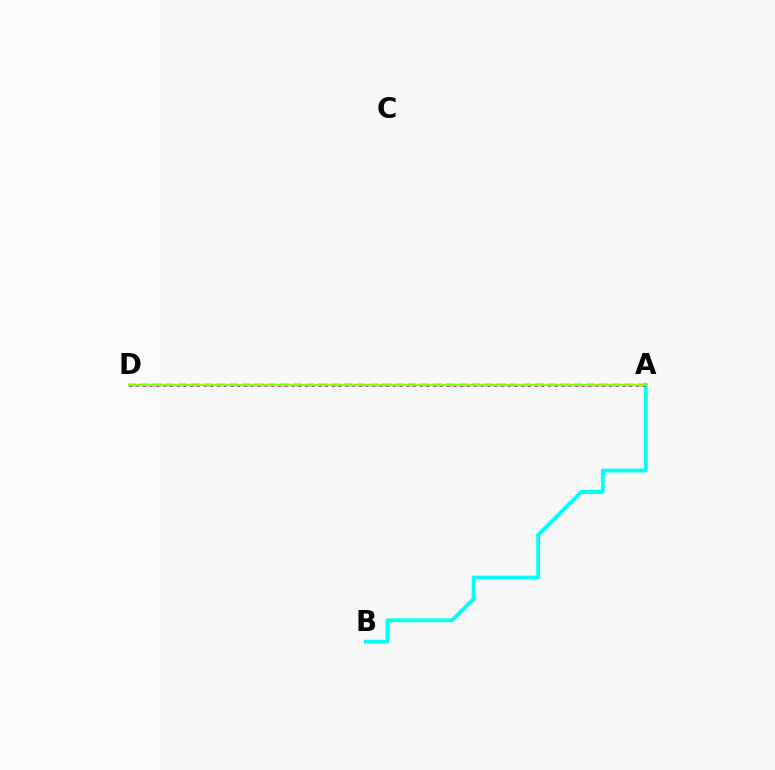{('A', 'B'): [{'color': '#00fff6', 'line_style': 'solid', 'thickness': 2.76}], ('A', 'D'): [{'color': '#7200ff', 'line_style': 'dotted', 'thickness': 1.84}, {'color': '#ff0000', 'line_style': 'dashed', 'thickness': 1.73}, {'color': '#84ff00', 'line_style': 'solid', 'thickness': 1.63}]}